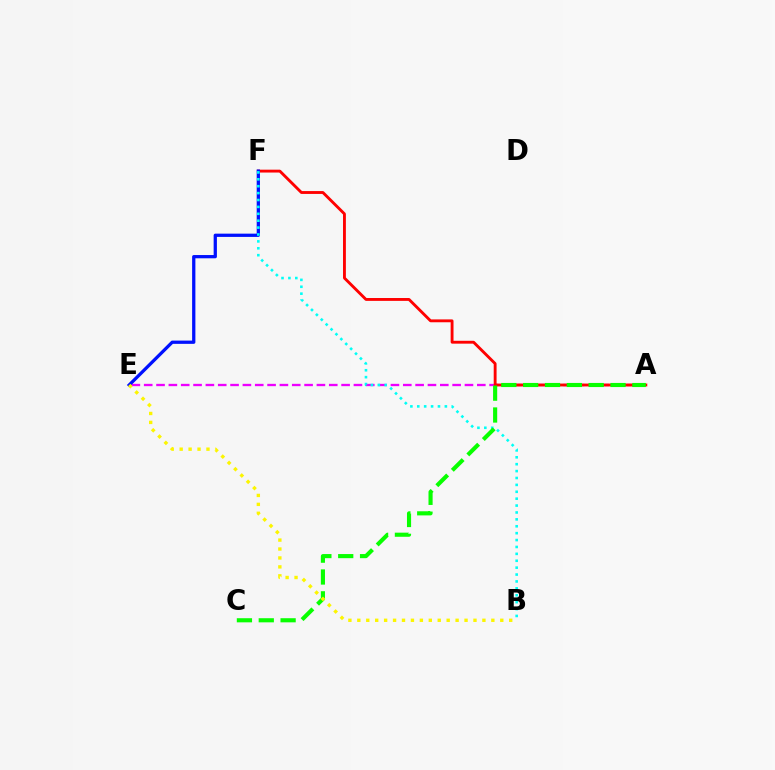{('A', 'E'): [{'color': '#ee00ff', 'line_style': 'dashed', 'thickness': 1.68}], ('A', 'F'): [{'color': '#ff0000', 'line_style': 'solid', 'thickness': 2.06}], ('E', 'F'): [{'color': '#0010ff', 'line_style': 'solid', 'thickness': 2.35}], ('B', 'F'): [{'color': '#00fff6', 'line_style': 'dotted', 'thickness': 1.87}], ('A', 'C'): [{'color': '#08ff00', 'line_style': 'dashed', 'thickness': 2.97}], ('B', 'E'): [{'color': '#fcf500', 'line_style': 'dotted', 'thickness': 2.43}]}